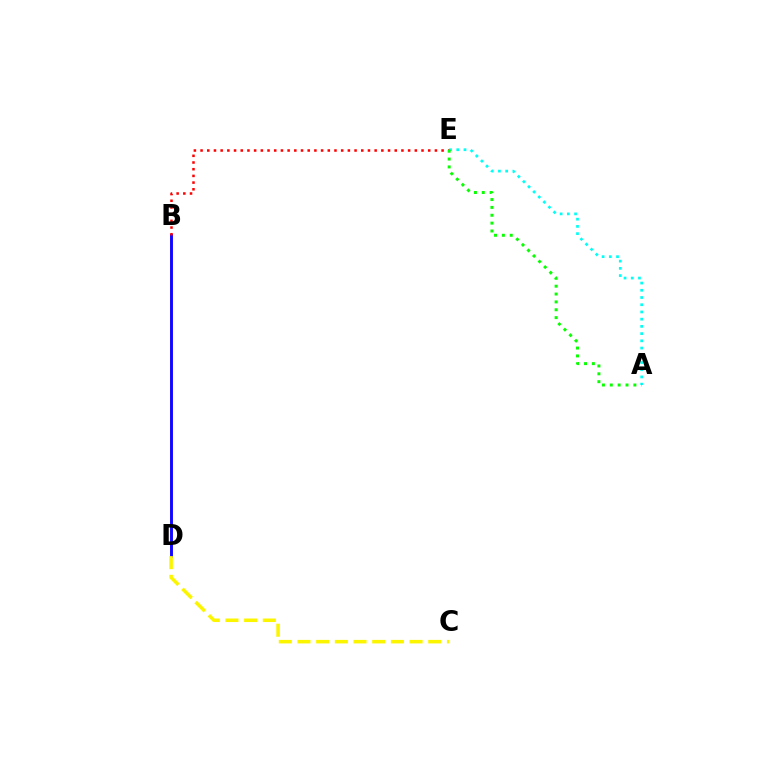{('B', 'D'): [{'color': '#ee00ff', 'line_style': 'solid', 'thickness': 2.01}, {'color': '#0010ff', 'line_style': 'solid', 'thickness': 1.99}], ('A', 'E'): [{'color': '#00fff6', 'line_style': 'dotted', 'thickness': 1.96}, {'color': '#08ff00', 'line_style': 'dotted', 'thickness': 2.14}], ('B', 'E'): [{'color': '#ff0000', 'line_style': 'dotted', 'thickness': 1.82}], ('C', 'D'): [{'color': '#fcf500', 'line_style': 'dashed', 'thickness': 2.54}]}